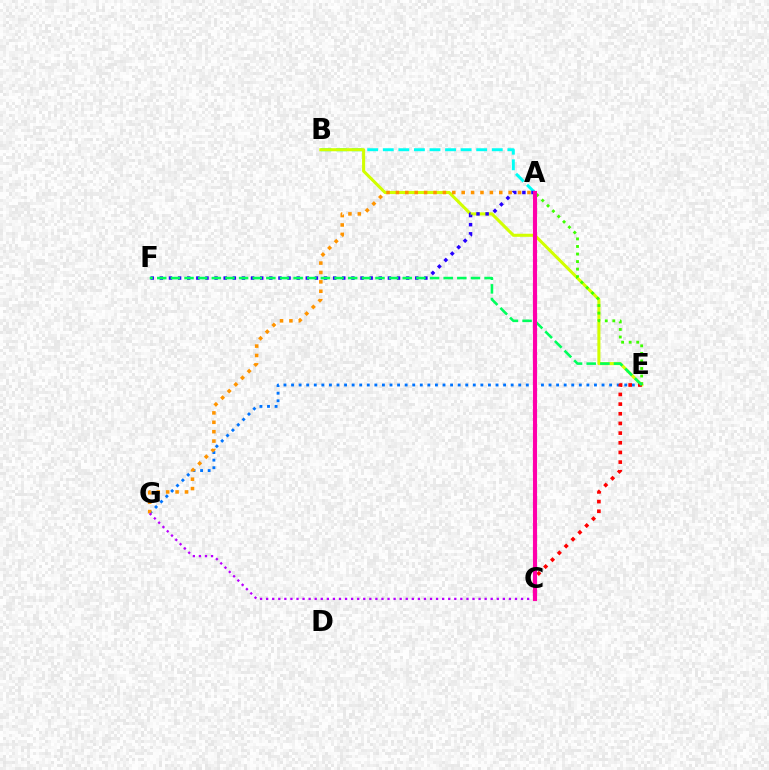{('A', 'B'): [{'color': '#00fff6', 'line_style': 'dashed', 'thickness': 2.12}], ('B', 'E'): [{'color': '#d1ff00', 'line_style': 'solid', 'thickness': 2.21}], ('E', 'G'): [{'color': '#0074ff', 'line_style': 'dotted', 'thickness': 2.06}], ('A', 'E'): [{'color': '#3dff00', 'line_style': 'dotted', 'thickness': 2.05}], ('A', 'G'): [{'color': '#ff9400', 'line_style': 'dotted', 'thickness': 2.55}], ('A', 'F'): [{'color': '#2500ff', 'line_style': 'dotted', 'thickness': 2.48}], ('C', 'G'): [{'color': '#b900ff', 'line_style': 'dotted', 'thickness': 1.65}], ('C', 'E'): [{'color': '#ff0000', 'line_style': 'dotted', 'thickness': 2.63}], ('E', 'F'): [{'color': '#00ff5c', 'line_style': 'dashed', 'thickness': 1.85}], ('A', 'C'): [{'color': '#ff00ac', 'line_style': 'solid', 'thickness': 2.97}]}